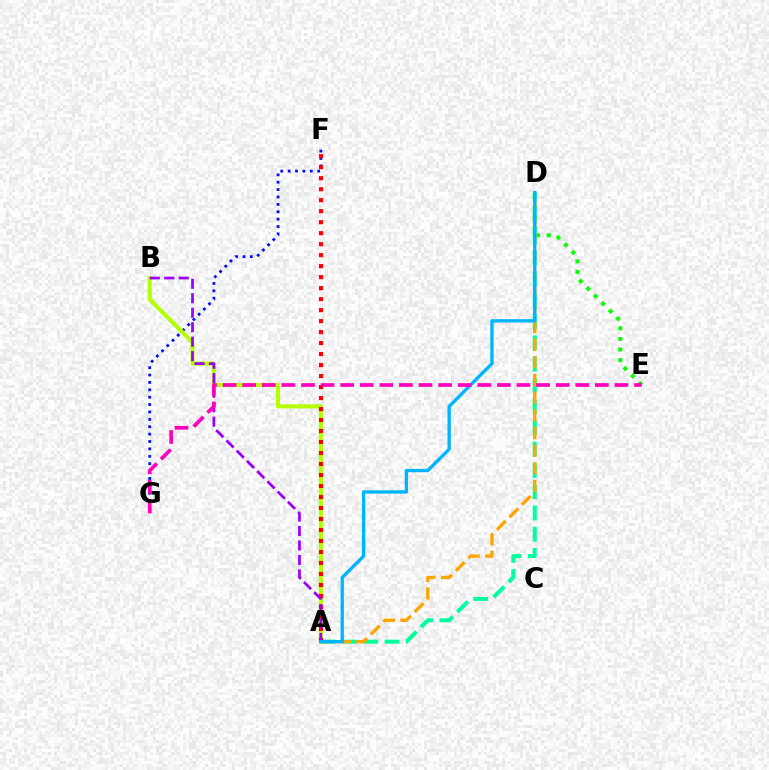{('F', 'G'): [{'color': '#0010ff', 'line_style': 'dotted', 'thickness': 2.01}], ('D', 'E'): [{'color': '#08ff00', 'line_style': 'dotted', 'thickness': 2.88}], ('A', 'D'): [{'color': '#00ff9d', 'line_style': 'dashed', 'thickness': 2.89}, {'color': '#ffa500', 'line_style': 'dashed', 'thickness': 2.4}, {'color': '#00b5ff', 'line_style': 'solid', 'thickness': 2.4}], ('A', 'B'): [{'color': '#b3ff00', 'line_style': 'solid', 'thickness': 2.92}, {'color': '#9b00ff', 'line_style': 'dashed', 'thickness': 1.97}], ('A', 'F'): [{'color': '#ff0000', 'line_style': 'dotted', 'thickness': 2.99}], ('E', 'G'): [{'color': '#ff00bd', 'line_style': 'dashed', 'thickness': 2.66}]}